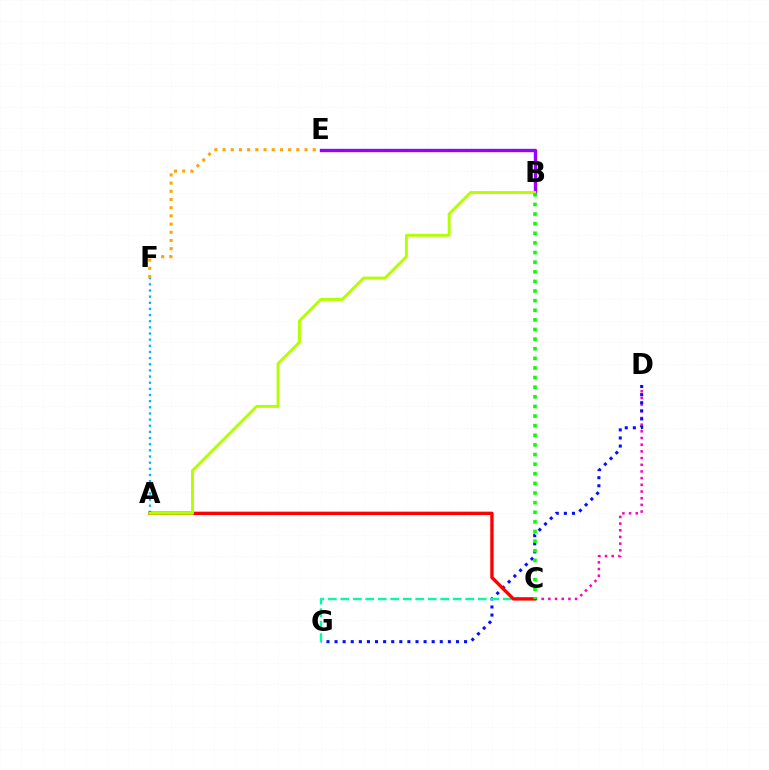{('C', 'D'): [{'color': '#ff00bd', 'line_style': 'dotted', 'thickness': 1.82}], ('B', 'E'): [{'color': '#9b00ff', 'line_style': 'solid', 'thickness': 2.42}], ('D', 'G'): [{'color': '#0010ff', 'line_style': 'dotted', 'thickness': 2.2}], ('A', 'F'): [{'color': '#00b5ff', 'line_style': 'dotted', 'thickness': 1.67}], ('E', 'F'): [{'color': '#ffa500', 'line_style': 'dotted', 'thickness': 2.23}], ('C', 'G'): [{'color': '#00ff9d', 'line_style': 'dashed', 'thickness': 1.7}], ('A', 'C'): [{'color': '#ff0000', 'line_style': 'solid', 'thickness': 2.41}], ('A', 'B'): [{'color': '#b3ff00', 'line_style': 'solid', 'thickness': 2.1}], ('B', 'C'): [{'color': '#08ff00', 'line_style': 'dotted', 'thickness': 2.61}]}